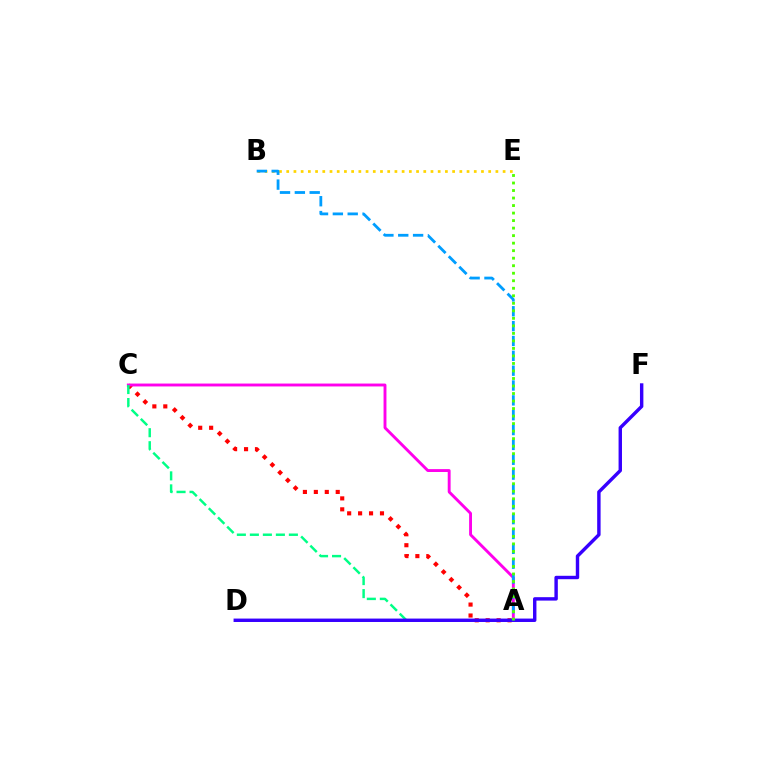{('A', 'C'): [{'color': '#ff0000', 'line_style': 'dotted', 'thickness': 2.97}, {'color': '#ff00ed', 'line_style': 'solid', 'thickness': 2.08}, {'color': '#00ff86', 'line_style': 'dashed', 'thickness': 1.77}], ('D', 'F'): [{'color': '#3700ff', 'line_style': 'solid', 'thickness': 2.46}], ('B', 'E'): [{'color': '#ffd500', 'line_style': 'dotted', 'thickness': 1.96}], ('A', 'B'): [{'color': '#009eff', 'line_style': 'dashed', 'thickness': 2.02}], ('A', 'E'): [{'color': '#4fff00', 'line_style': 'dotted', 'thickness': 2.04}]}